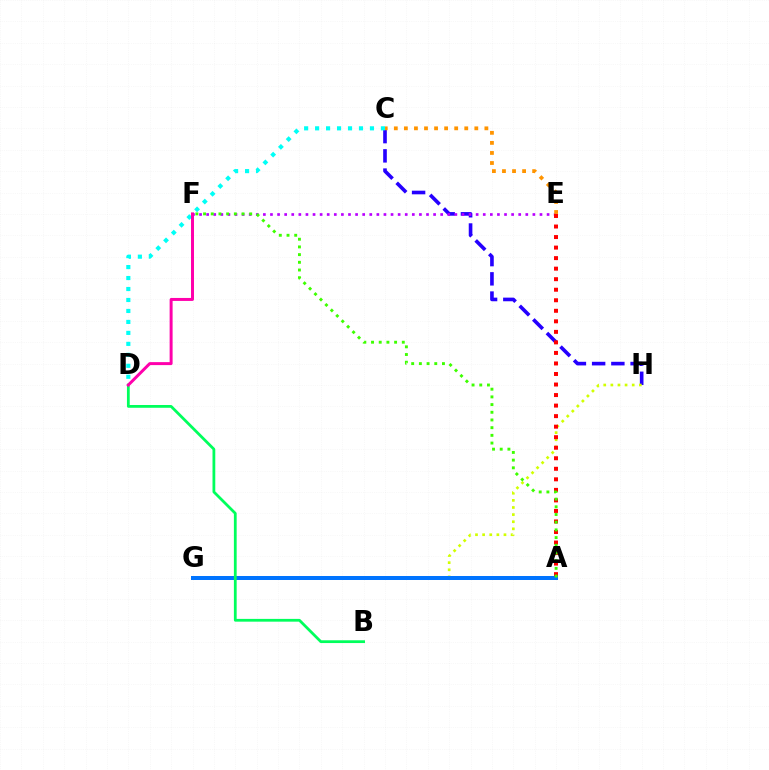{('C', 'H'): [{'color': '#2500ff', 'line_style': 'dashed', 'thickness': 2.61}], ('E', 'F'): [{'color': '#b900ff', 'line_style': 'dotted', 'thickness': 1.93}], ('G', 'H'): [{'color': '#d1ff00', 'line_style': 'dotted', 'thickness': 1.93}], ('C', 'D'): [{'color': '#00fff6', 'line_style': 'dotted', 'thickness': 2.98}], ('C', 'E'): [{'color': '#ff9400', 'line_style': 'dotted', 'thickness': 2.73}], ('A', 'G'): [{'color': '#0074ff', 'line_style': 'solid', 'thickness': 2.88}], ('B', 'D'): [{'color': '#00ff5c', 'line_style': 'solid', 'thickness': 2.0}], ('D', 'F'): [{'color': '#ff00ac', 'line_style': 'solid', 'thickness': 2.15}], ('A', 'E'): [{'color': '#ff0000', 'line_style': 'dotted', 'thickness': 2.86}], ('A', 'F'): [{'color': '#3dff00', 'line_style': 'dotted', 'thickness': 2.09}]}